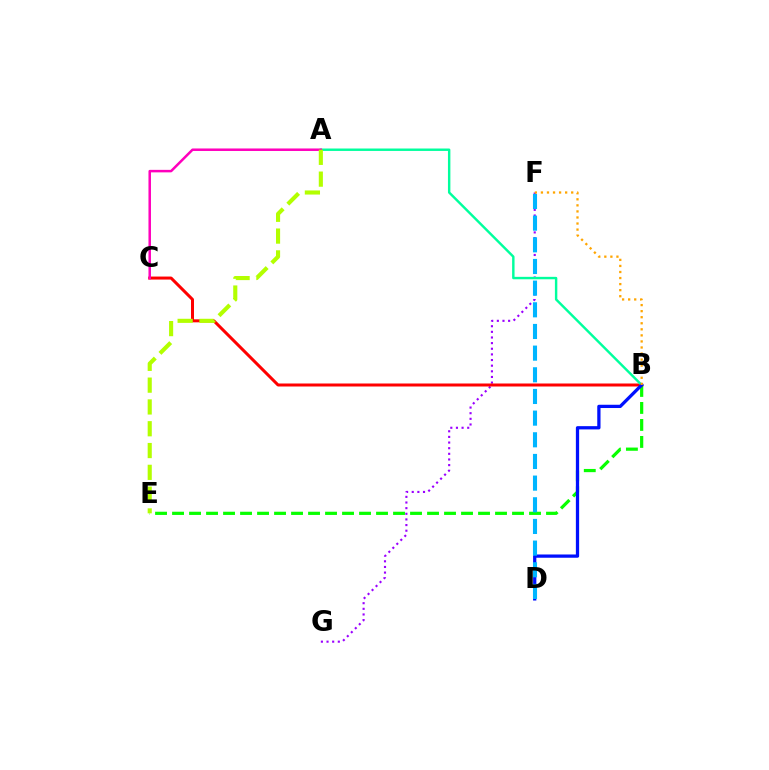{('F', 'G'): [{'color': '#9b00ff', 'line_style': 'dotted', 'thickness': 1.53}], ('B', 'E'): [{'color': '#08ff00', 'line_style': 'dashed', 'thickness': 2.31}], ('B', 'C'): [{'color': '#ff0000', 'line_style': 'solid', 'thickness': 2.16}], ('A', 'B'): [{'color': '#00ff9d', 'line_style': 'solid', 'thickness': 1.75}], ('B', 'D'): [{'color': '#0010ff', 'line_style': 'solid', 'thickness': 2.35}], ('D', 'F'): [{'color': '#00b5ff', 'line_style': 'dashed', 'thickness': 2.94}], ('A', 'C'): [{'color': '#ff00bd', 'line_style': 'solid', 'thickness': 1.81}], ('B', 'F'): [{'color': '#ffa500', 'line_style': 'dotted', 'thickness': 1.65}], ('A', 'E'): [{'color': '#b3ff00', 'line_style': 'dashed', 'thickness': 2.96}]}